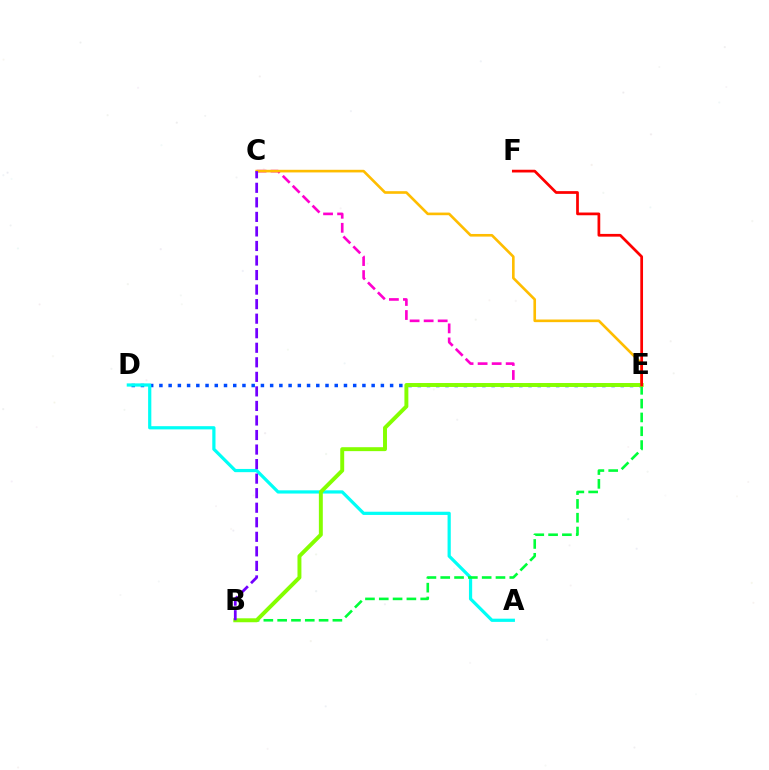{('C', 'E'): [{'color': '#ff00cf', 'line_style': 'dashed', 'thickness': 1.91}, {'color': '#ffbd00', 'line_style': 'solid', 'thickness': 1.89}], ('D', 'E'): [{'color': '#004bff', 'line_style': 'dotted', 'thickness': 2.51}], ('A', 'D'): [{'color': '#00fff6', 'line_style': 'solid', 'thickness': 2.31}], ('B', 'E'): [{'color': '#00ff39', 'line_style': 'dashed', 'thickness': 1.88}, {'color': '#84ff00', 'line_style': 'solid', 'thickness': 2.83}], ('B', 'C'): [{'color': '#7200ff', 'line_style': 'dashed', 'thickness': 1.98}], ('E', 'F'): [{'color': '#ff0000', 'line_style': 'solid', 'thickness': 1.97}]}